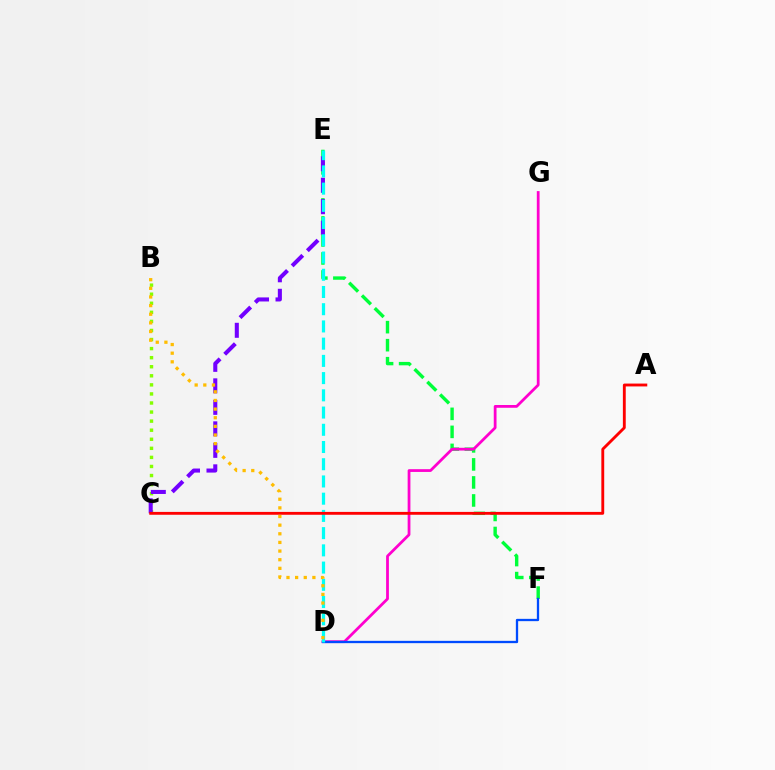{('E', 'F'): [{'color': '#00ff39', 'line_style': 'dashed', 'thickness': 2.45}], ('B', 'C'): [{'color': '#84ff00', 'line_style': 'dotted', 'thickness': 2.46}], ('D', 'G'): [{'color': '#ff00cf', 'line_style': 'solid', 'thickness': 1.99}], ('D', 'F'): [{'color': '#004bff', 'line_style': 'solid', 'thickness': 1.66}], ('C', 'E'): [{'color': '#7200ff', 'line_style': 'dashed', 'thickness': 2.92}], ('D', 'E'): [{'color': '#00fff6', 'line_style': 'dashed', 'thickness': 2.34}], ('A', 'C'): [{'color': '#ff0000', 'line_style': 'solid', 'thickness': 2.06}], ('B', 'D'): [{'color': '#ffbd00', 'line_style': 'dotted', 'thickness': 2.35}]}